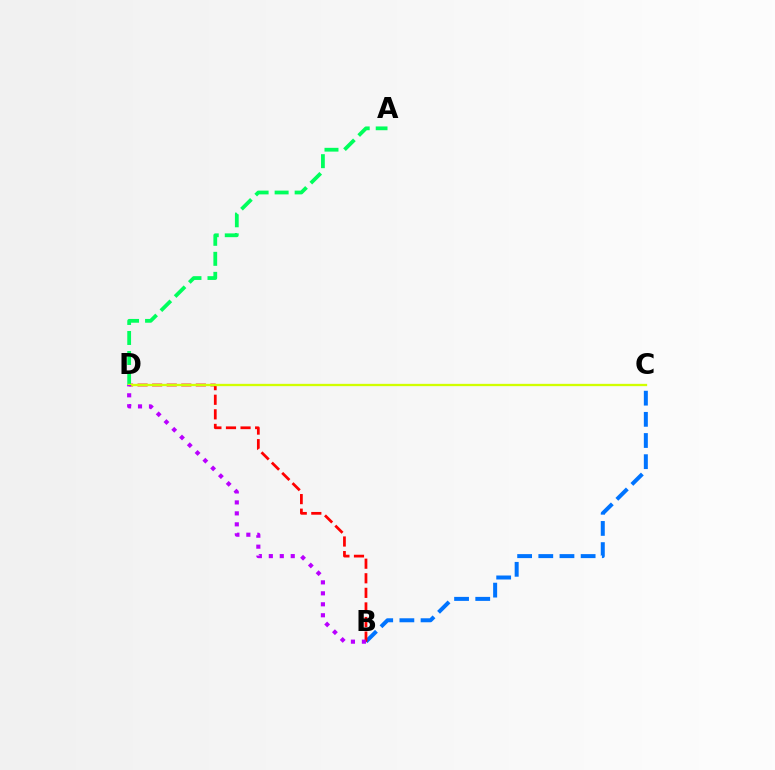{('B', 'C'): [{'color': '#0074ff', 'line_style': 'dashed', 'thickness': 2.88}], ('B', 'D'): [{'color': '#ff0000', 'line_style': 'dashed', 'thickness': 1.98}, {'color': '#b900ff', 'line_style': 'dotted', 'thickness': 2.98}], ('A', 'D'): [{'color': '#00ff5c', 'line_style': 'dashed', 'thickness': 2.72}], ('C', 'D'): [{'color': '#d1ff00', 'line_style': 'solid', 'thickness': 1.66}]}